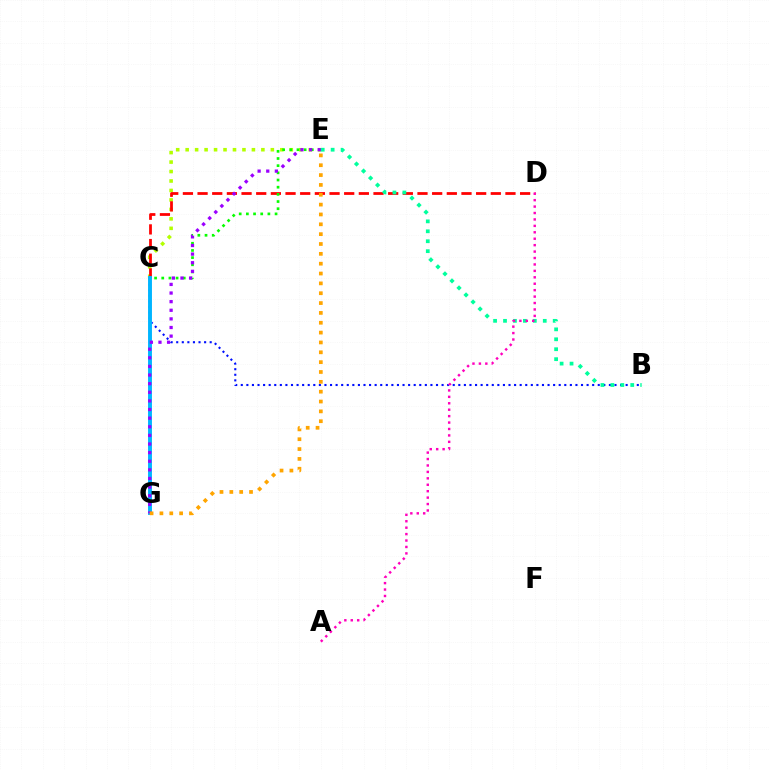{('B', 'C'): [{'color': '#0010ff', 'line_style': 'dotted', 'thickness': 1.52}], ('C', 'E'): [{'color': '#b3ff00', 'line_style': 'dotted', 'thickness': 2.57}, {'color': '#08ff00', 'line_style': 'dotted', 'thickness': 1.95}], ('C', 'D'): [{'color': '#ff0000', 'line_style': 'dashed', 'thickness': 1.99}], ('C', 'G'): [{'color': '#00b5ff', 'line_style': 'solid', 'thickness': 2.81}], ('B', 'E'): [{'color': '#00ff9d', 'line_style': 'dotted', 'thickness': 2.7}], ('E', 'G'): [{'color': '#9b00ff', 'line_style': 'dotted', 'thickness': 2.34}, {'color': '#ffa500', 'line_style': 'dotted', 'thickness': 2.68}], ('A', 'D'): [{'color': '#ff00bd', 'line_style': 'dotted', 'thickness': 1.75}]}